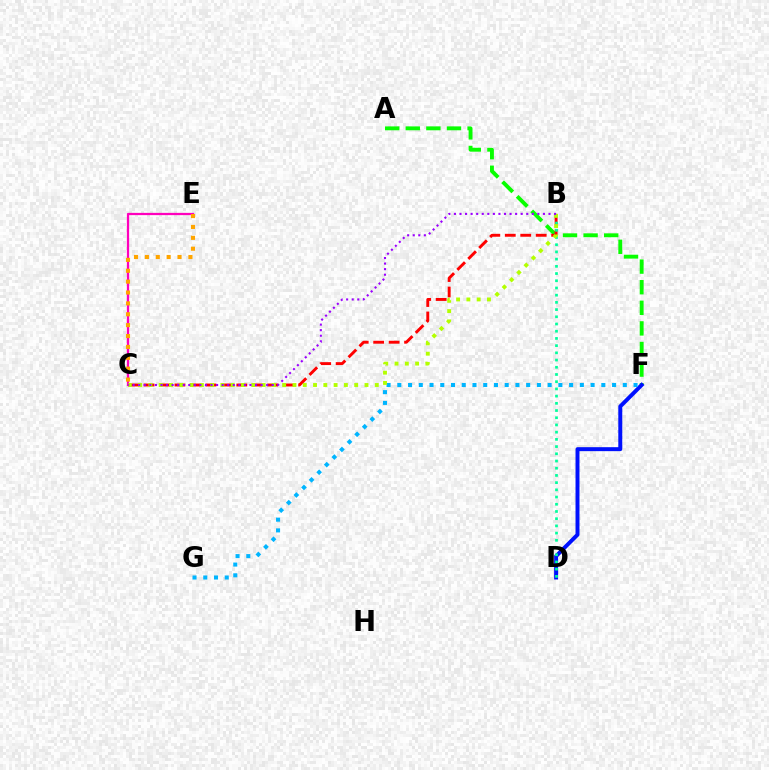{('C', 'E'): [{'color': '#ff00bd', 'line_style': 'solid', 'thickness': 1.63}, {'color': '#ffa500', 'line_style': 'dotted', 'thickness': 2.96}], ('A', 'F'): [{'color': '#08ff00', 'line_style': 'dashed', 'thickness': 2.8}], ('B', 'C'): [{'color': '#ff0000', 'line_style': 'dashed', 'thickness': 2.1}, {'color': '#b3ff00', 'line_style': 'dotted', 'thickness': 2.8}, {'color': '#9b00ff', 'line_style': 'dotted', 'thickness': 1.51}], ('D', 'F'): [{'color': '#0010ff', 'line_style': 'solid', 'thickness': 2.85}], ('B', 'D'): [{'color': '#00ff9d', 'line_style': 'dotted', 'thickness': 1.96}], ('F', 'G'): [{'color': '#00b5ff', 'line_style': 'dotted', 'thickness': 2.92}]}